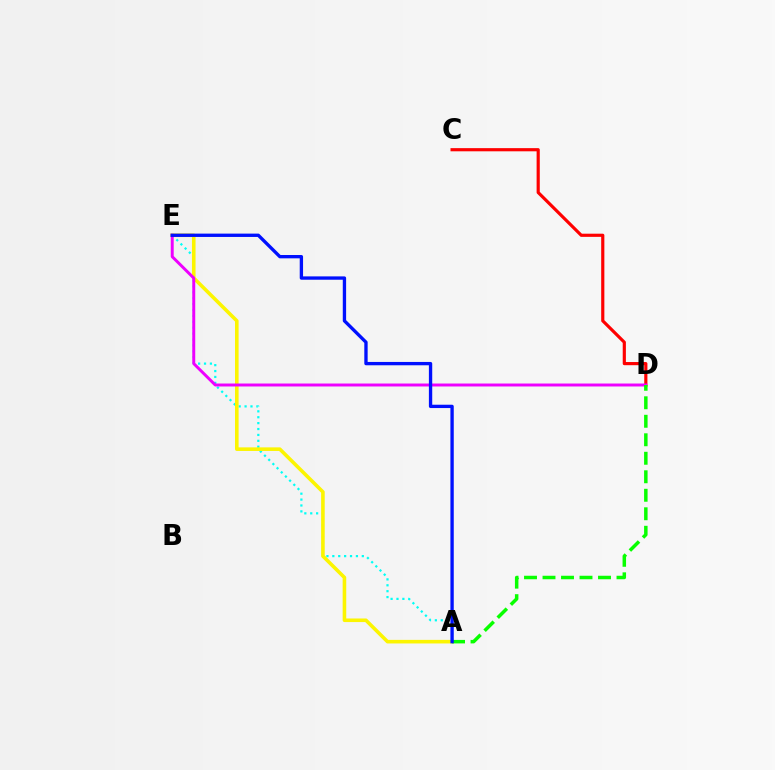{('A', 'E'): [{'color': '#00fff6', 'line_style': 'dotted', 'thickness': 1.6}, {'color': '#fcf500', 'line_style': 'solid', 'thickness': 2.58}, {'color': '#0010ff', 'line_style': 'solid', 'thickness': 2.4}], ('C', 'D'): [{'color': '#ff0000', 'line_style': 'solid', 'thickness': 2.28}], ('D', 'E'): [{'color': '#ee00ff', 'line_style': 'solid', 'thickness': 2.13}], ('A', 'D'): [{'color': '#08ff00', 'line_style': 'dashed', 'thickness': 2.51}]}